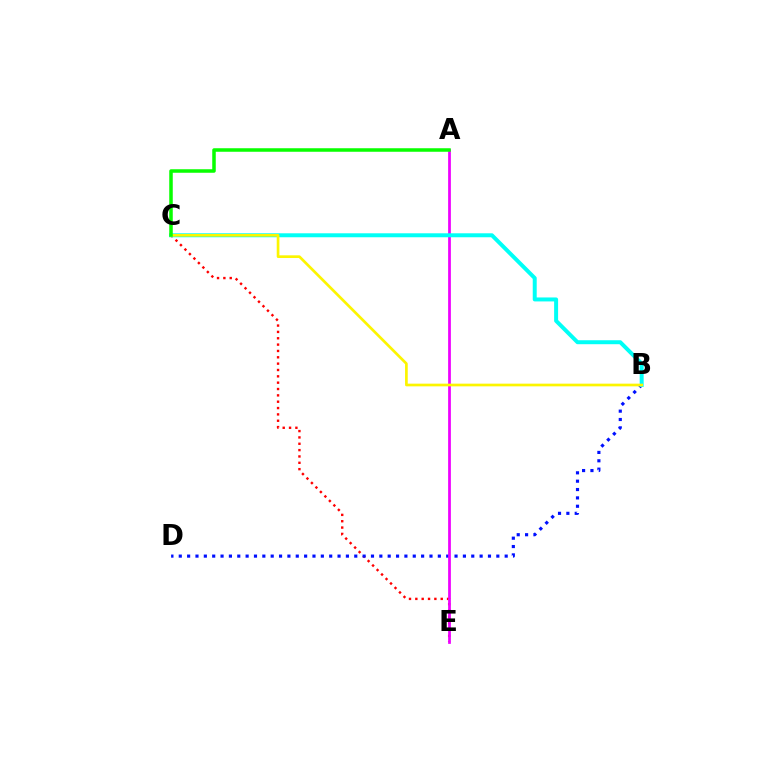{('C', 'E'): [{'color': '#ff0000', 'line_style': 'dotted', 'thickness': 1.72}], ('B', 'D'): [{'color': '#0010ff', 'line_style': 'dotted', 'thickness': 2.27}], ('A', 'E'): [{'color': '#ee00ff', 'line_style': 'solid', 'thickness': 1.98}], ('B', 'C'): [{'color': '#00fff6', 'line_style': 'solid', 'thickness': 2.86}, {'color': '#fcf500', 'line_style': 'solid', 'thickness': 1.93}], ('A', 'C'): [{'color': '#08ff00', 'line_style': 'solid', 'thickness': 2.53}]}